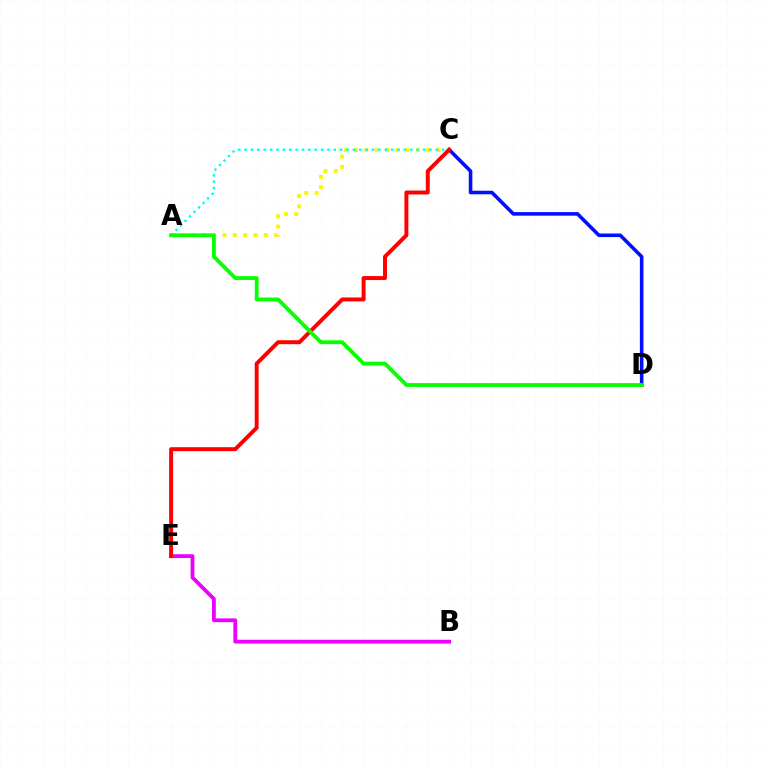{('A', 'C'): [{'color': '#fcf500', 'line_style': 'dotted', 'thickness': 2.8}, {'color': '#00fff6', 'line_style': 'dotted', 'thickness': 1.73}], ('B', 'E'): [{'color': '#ee00ff', 'line_style': 'solid', 'thickness': 2.74}], ('C', 'D'): [{'color': '#0010ff', 'line_style': 'solid', 'thickness': 2.58}], ('C', 'E'): [{'color': '#ff0000', 'line_style': 'solid', 'thickness': 2.84}], ('A', 'D'): [{'color': '#08ff00', 'line_style': 'solid', 'thickness': 2.75}]}